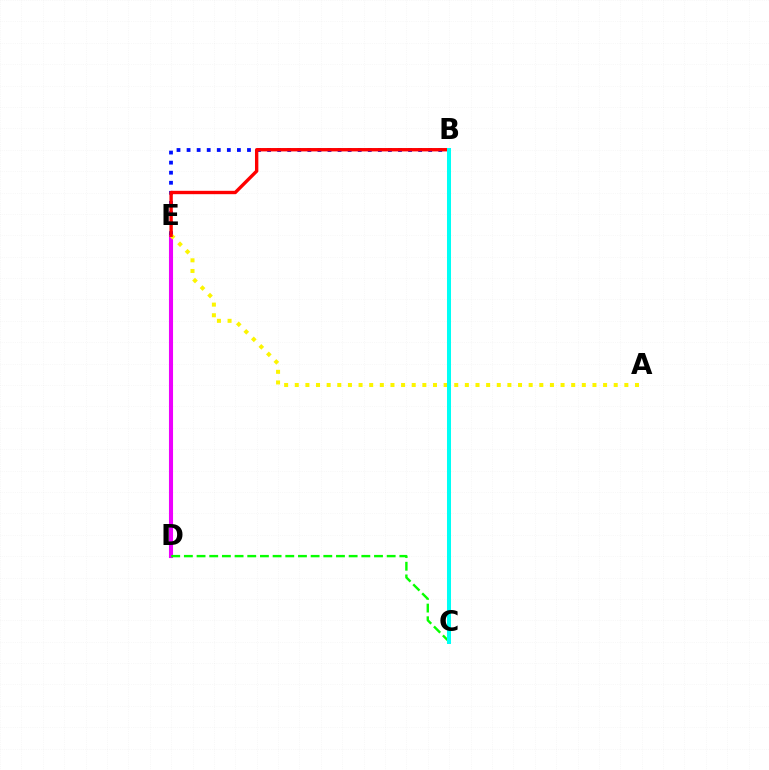{('D', 'E'): [{'color': '#ee00ff', 'line_style': 'solid', 'thickness': 2.94}], ('B', 'E'): [{'color': '#0010ff', 'line_style': 'dotted', 'thickness': 2.74}, {'color': '#ff0000', 'line_style': 'solid', 'thickness': 2.43}], ('A', 'E'): [{'color': '#fcf500', 'line_style': 'dotted', 'thickness': 2.89}], ('C', 'D'): [{'color': '#08ff00', 'line_style': 'dashed', 'thickness': 1.72}], ('B', 'C'): [{'color': '#00fff6', 'line_style': 'solid', 'thickness': 2.89}]}